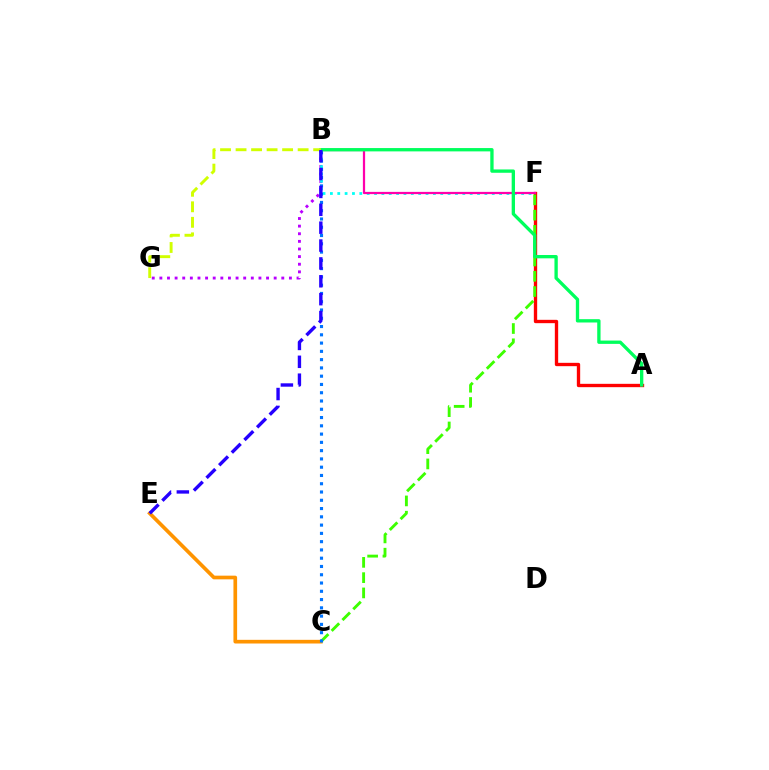{('B', 'G'): [{'color': '#b900ff', 'line_style': 'dotted', 'thickness': 2.07}, {'color': '#d1ff00', 'line_style': 'dashed', 'thickness': 2.11}], ('B', 'F'): [{'color': '#00fff6', 'line_style': 'dotted', 'thickness': 2.0}, {'color': '#ff00ac', 'line_style': 'solid', 'thickness': 1.61}], ('A', 'F'): [{'color': '#ff0000', 'line_style': 'solid', 'thickness': 2.41}], ('C', 'E'): [{'color': '#ff9400', 'line_style': 'solid', 'thickness': 2.64}], ('C', 'F'): [{'color': '#3dff00', 'line_style': 'dashed', 'thickness': 2.08}], ('B', 'C'): [{'color': '#0074ff', 'line_style': 'dotted', 'thickness': 2.25}], ('A', 'B'): [{'color': '#00ff5c', 'line_style': 'solid', 'thickness': 2.39}], ('B', 'E'): [{'color': '#2500ff', 'line_style': 'dashed', 'thickness': 2.43}]}